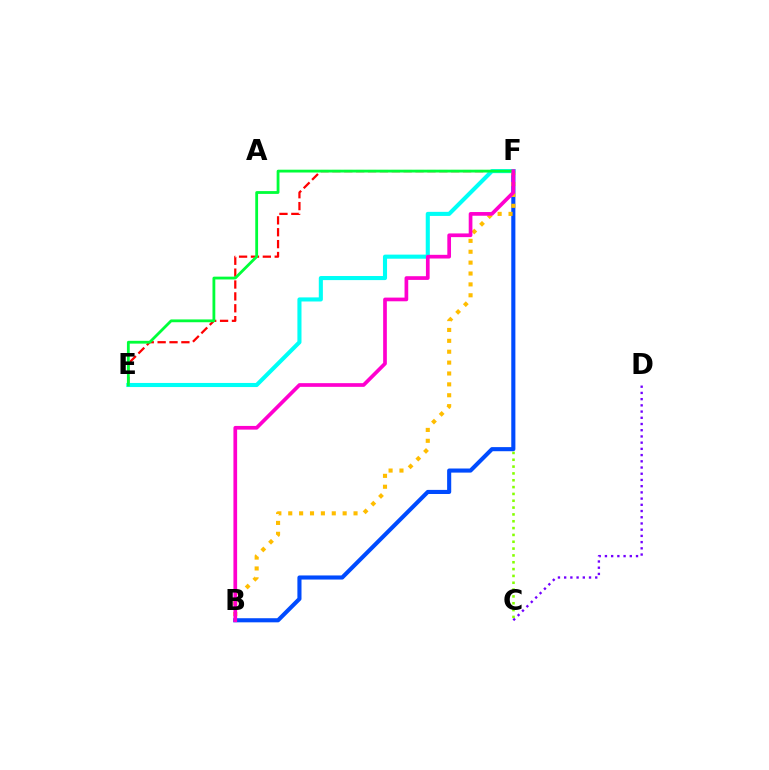{('C', 'F'): [{'color': '#84ff00', 'line_style': 'dotted', 'thickness': 1.86}], ('B', 'F'): [{'color': '#004bff', 'line_style': 'solid', 'thickness': 2.95}, {'color': '#ffbd00', 'line_style': 'dotted', 'thickness': 2.96}, {'color': '#ff00cf', 'line_style': 'solid', 'thickness': 2.66}], ('E', 'F'): [{'color': '#ff0000', 'line_style': 'dashed', 'thickness': 1.61}, {'color': '#00fff6', 'line_style': 'solid', 'thickness': 2.95}, {'color': '#00ff39', 'line_style': 'solid', 'thickness': 2.02}], ('C', 'D'): [{'color': '#7200ff', 'line_style': 'dotted', 'thickness': 1.69}]}